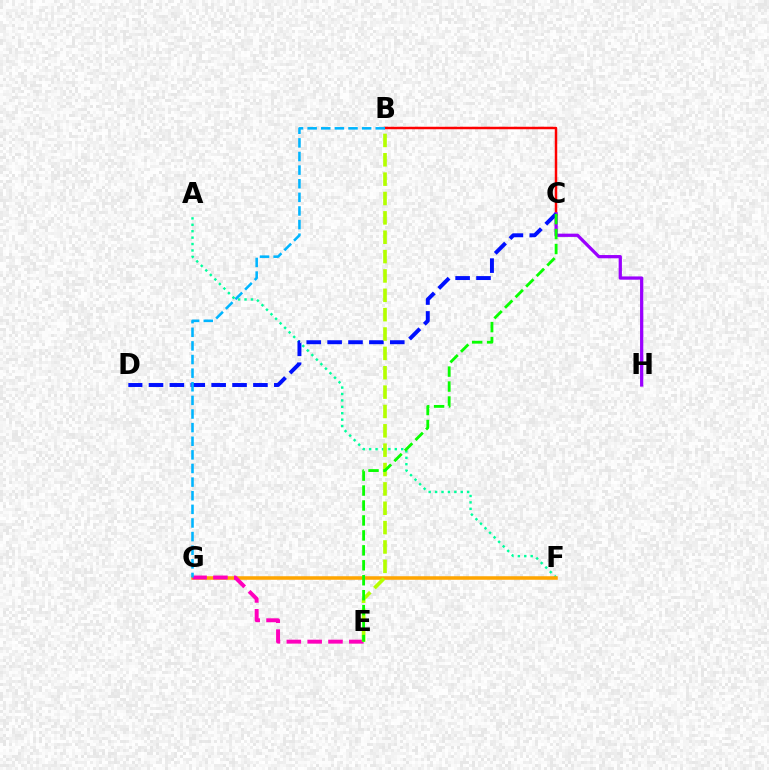{('B', 'C'): [{'color': '#ff0000', 'line_style': 'solid', 'thickness': 1.78}], ('C', 'H'): [{'color': '#9b00ff', 'line_style': 'solid', 'thickness': 2.34}], ('A', 'F'): [{'color': '#00ff9d', 'line_style': 'dotted', 'thickness': 1.74}], ('F', 'G'): [{'color': '#ffa500', 'line_style': 'solid', 'thickness': 2.54}], ('E', 'G'): [{'color': '#ff00bd', 'line_style': 'dashed', 'thickness': 2.83}], ('C', 'D'): [{'color': '#0010ff', 'line_style': 'dashed', 'thickness': 2.84}], ('B', 'E'): [{'color': '#b3ff00', 'line_style': 'dashed', 'thickness': 2.63}], ('B', 'G'): [{'color': '#00b5ff', 'line_style': 'dashed', 'thickness': 1.85}], ('C', 'E'): [{'color': '#08ff00', 'line_style': 'dashed', 'thickness': 2.03}]}